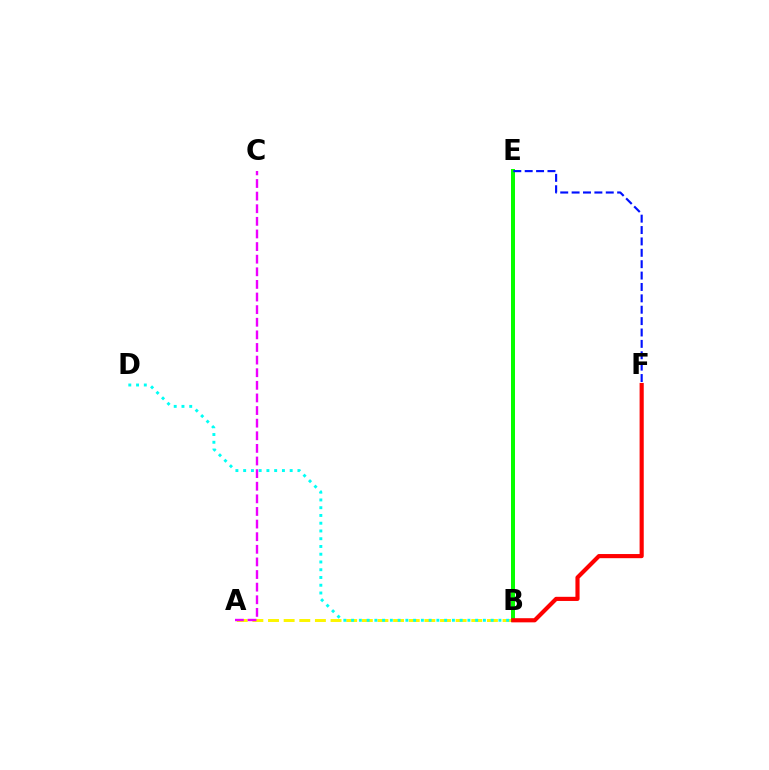{('A', 'B'): [{'color': '#fcf500', 'line_style': 'dashed', 'thickness': 2.12}], ('B', 'E'): [{'color': '#08ff00', 'line_style': 'solid', 'thickness': 2.88}], ('E', 'F'): [{'color': '#0010ff', 'line_style': 'dashed', 'thickness': 1.55}], ('A', 'C'): [{'color': '#ee00ff', 'line_style': 'dashed', 'thickness': 1.71}], ('B', 'D'): [{'color': '#00fff6', 'line_style': 'dotted', 'thickness': 2.11}], ('B', 'F'): [{'color': '#ff0000', 'line_style': 'solid', 'thickness': 2.98}]}